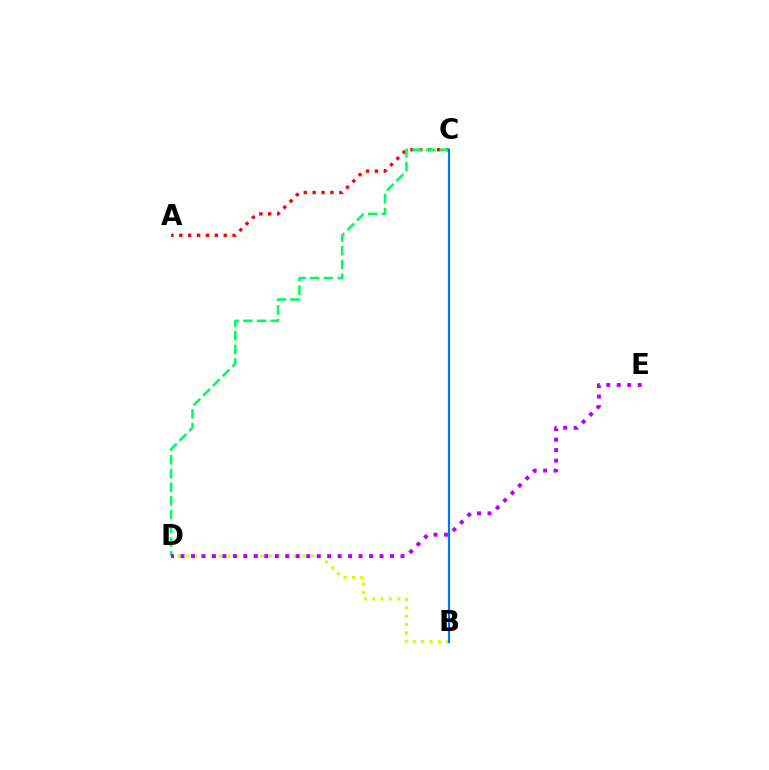{('A', 'C'): [{'color': '#ff0000', 'line_style': 'dotted', 'thickness': 2.41}], ('B', 'D'): [{'color': '#d1ff00', 'line_style': 'dotted', 'thickness': 2.26}], ('C', 'D'): [{'color': '#00ff5c', 'line_style': 'dashed', 'thickness': 1.86}], ('D', 'E'): [{'color': '#b900ff', 'line_style': 'dotted', 'thickness': 2.85}], ('B', 'C'): [{'color': '#0074ff', 'line_style': 'solid', 'thickness': 1.57}]}